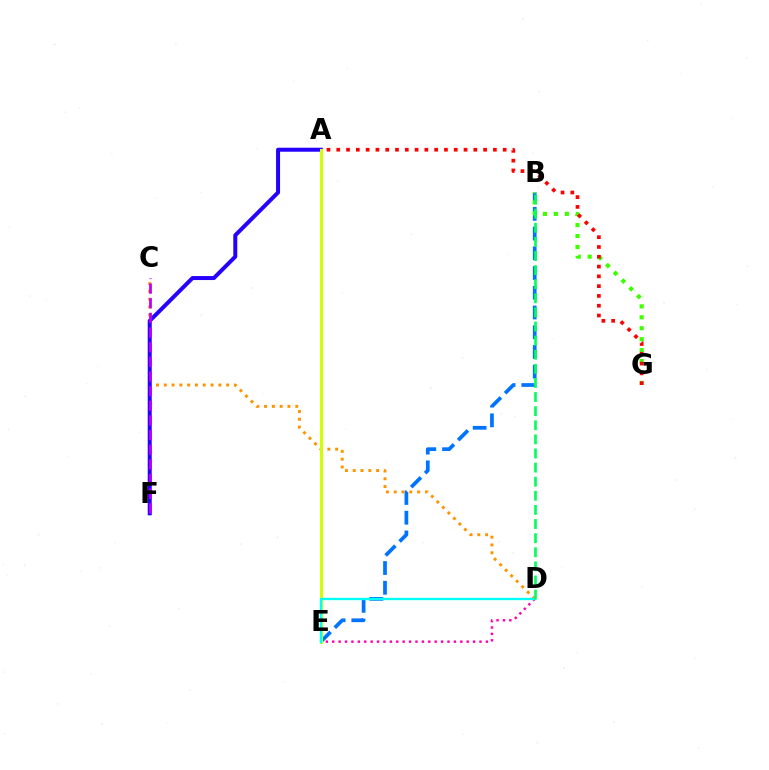{('B', 'E'): [{'color': '#0074ff', 'line_style': 'dashed', 'thickness': 2.68}], ('D', 'E'): [{'color': '#ff00ac', 'line_style': 'dotted', 'thickness': 1.74}, {'color': '#00fff6', 'line_style': 'solid', 'thickness': 1.68}], ('C', 'D'): [{'color': '#ff9400', 'line_style': 'dotted', 'thickness': 2.12}], ('A', 'F'): [{'color': '#2500ff', 'line_style': 'solid', 'thickness': 2.87}], ('A', 'E'): [{'color': '#d1ff00', 'line_style': 'solid', 'thickness': 2.22}], ('B', 'G'): [{'color': '#3dff00', 'line_style': 'dotted', 'thickness': 2.97}], ('B', 'D'): [{'color': '#00ff5c', 'line_style': 'dashed', 'thickness': 1.92}], ('C', 'F'): [{'color': '#b900ff', 'line_style': 'dashed', 'thickness': 1.99}], ('A', 'G'): [{'color': '#ff0000', 'line_style': 'dotted', 'thickness': 2.66}]}